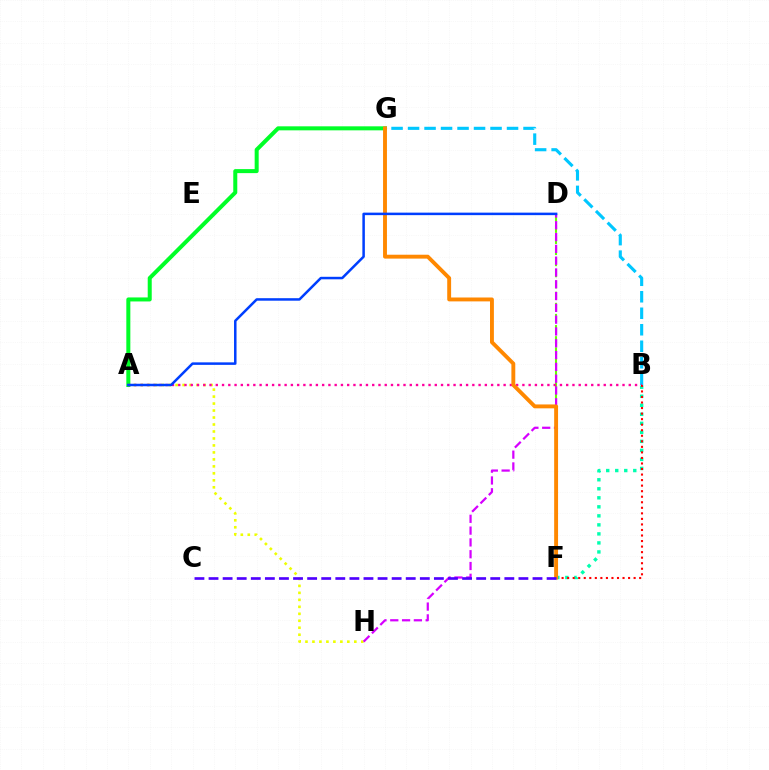{('A', 'H'): [{'color': '#eeff00', 'line_style': 'dotted', 'thickness': 1.9}], ('D', 'F'): [{'color': '#66ff00', 'line_style': 'dashed', 'thickness': 1.51}], ('A', 'G'): [{'color': '#00ff27', 'line_style': 'solid', 'thickness': 2.89}], ('B', 'F'): [{'color': '#00ffaf', 'line_style': 'dotted', 'thickness': 2.45}, {'color': '#ff0000', 'line_style': 'dotted', 'thickness': 1.51}], ('D', 'H'): [{'color': '#d600ff', 'line_style': 'dashed', 'thickness': 1.6}], ('B', 'G'): [{'color': '#00c7ff', 'line_style': 'dashed', 'thickness': 2.24}], ('A', 'B'): [{'color': '#ff00a0', 'line_style': 'dotted', 'thickness': 1.7}], ('F', 'G'): [{'color': '#ff8800', 'line_style': 'solid', 'thickness': 2.8}], ('C', 'F'): [{'color': '#4f00ff', 'line_style': 'dashed', 'thickness': 1.91}], ('A', 'D'): [{'color': '#003fff', 'line_style': 'solid', 'thickness': 1.81}]}